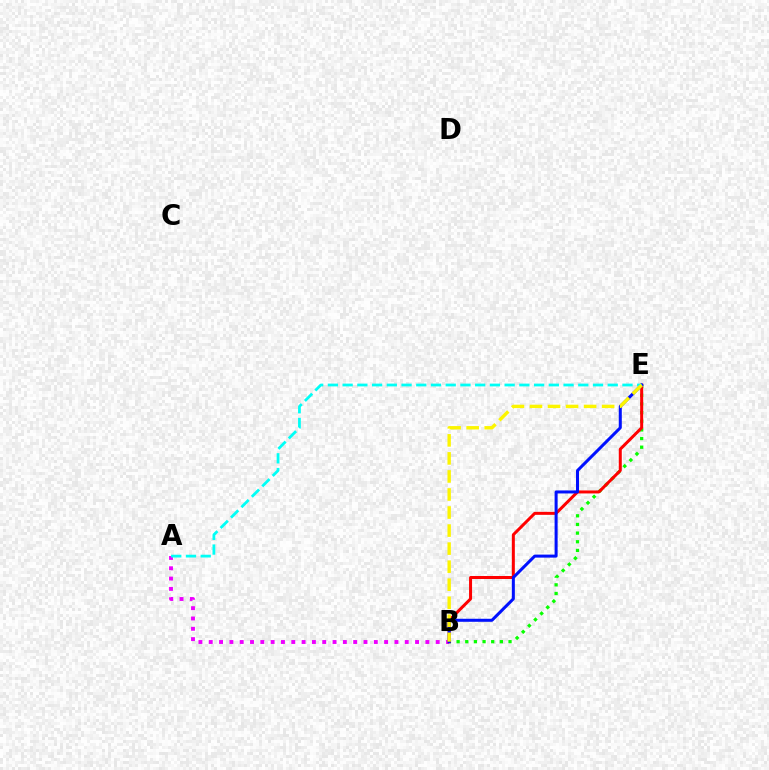{('B', 'E'): [{'color': '#08ff00', 'line_style': 'dotted', 'thickness': 2.35}, {'color': '#ff0000', 'line_style': 'solid', 'thickness': 2.16}, {'color': '#0010ff', 'line_style': 'solid', 'thickness': 2.18}, {'color': '#fcf500', 'line_style': 'dashed', 'thickness': 2.45}], ('A', 'B'): [{'color': '#ee00ff', 'line_style': 'dotted', 'thickness': 2.8}], ('A', 'E'): [{'color': '#00fff6', 'line_style': 'dashed', 'thickness': 2.0}]}